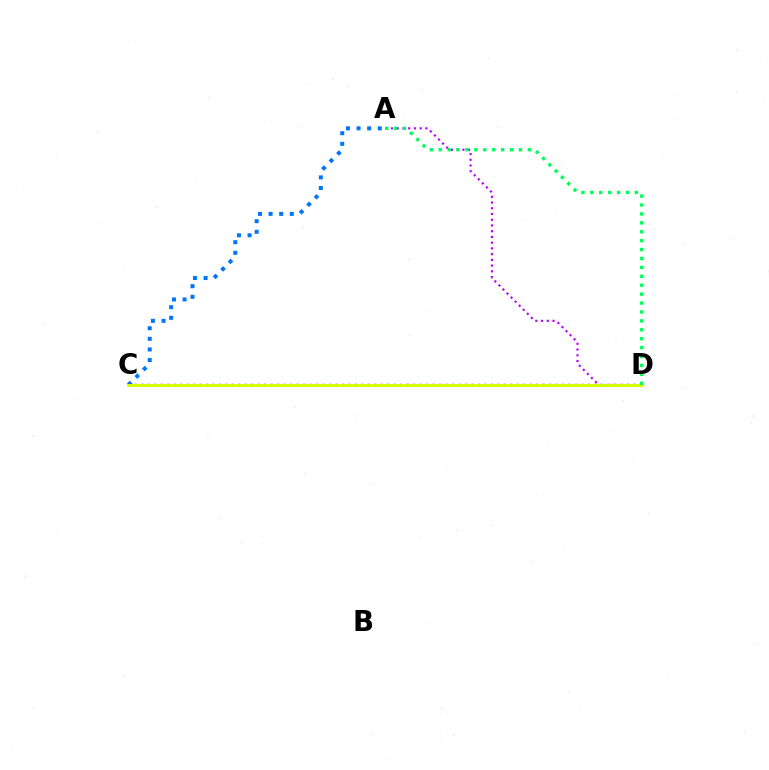{('A', 'D'): [{'color': '#b900ff', 'line_style': 'dotted', 'thickness': 1.56}, {'color': '#00ff5c', 'line_style': 'dotted', 'thickness': 2.42}], ('A', 'C'): [{'color': '#0074ff', 'line_style': 'dotted', 'thickness': 2.88}], ('C', 'D'): [{'color': '#ff0000', 'line_style': 'dotted', 'thickness': 1.76}, {'color': '#d1ff00', 'line_style': 'solid', 'thickness': 2.1}]}